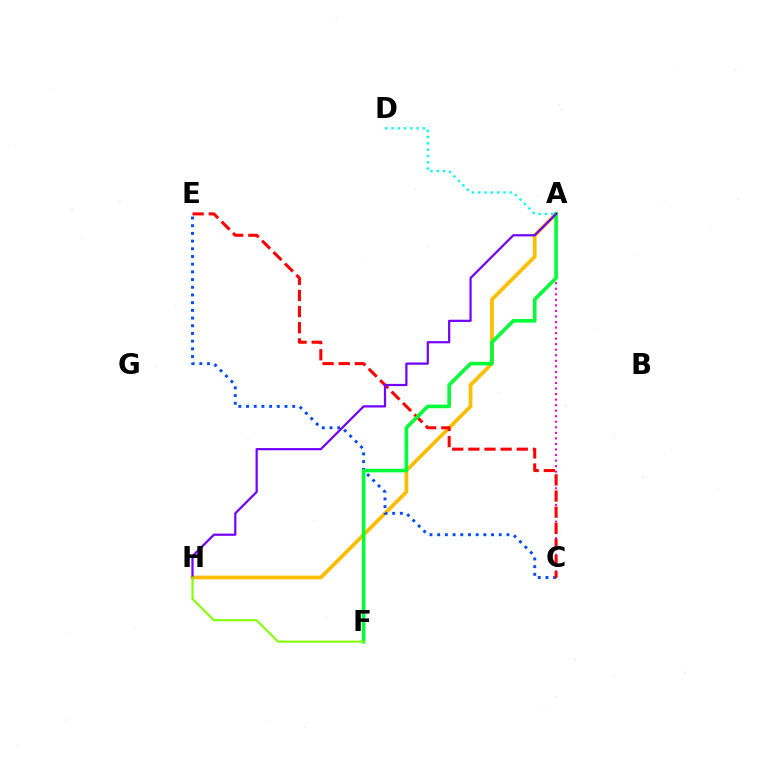{('A', 'C'): [{'color': '#ff00cf', 'line_style': 'dotted', 'thickness': 1.51}], ('A', 'H'): [{'color': '#ffbd00', 'line_style': 'solid', 'thickness': 2.68}, {'color': '#7200ff', 'line_style': 'solid', 'thickness': 1.59}], ('C', 'E'): [{'color': '#004bff', 'line_style': 'dotted', 'thickness': 2.09}, {'color': '#ff0000', 'line_style': 'dashed', 'thickness': 2.19}], ('A', 'D'): [{'color': '#00fff6', 'line_style': 'dotted', 'thickness': 1.71}], ('A', 'F'): [{'color': '#00ff39', 'line_style': 'solid', 'thickness': 2.59}], ('F', 'H'): [{'color': '#84ff00', 'line_style': 'solid', 'thickness': 1.51}]}